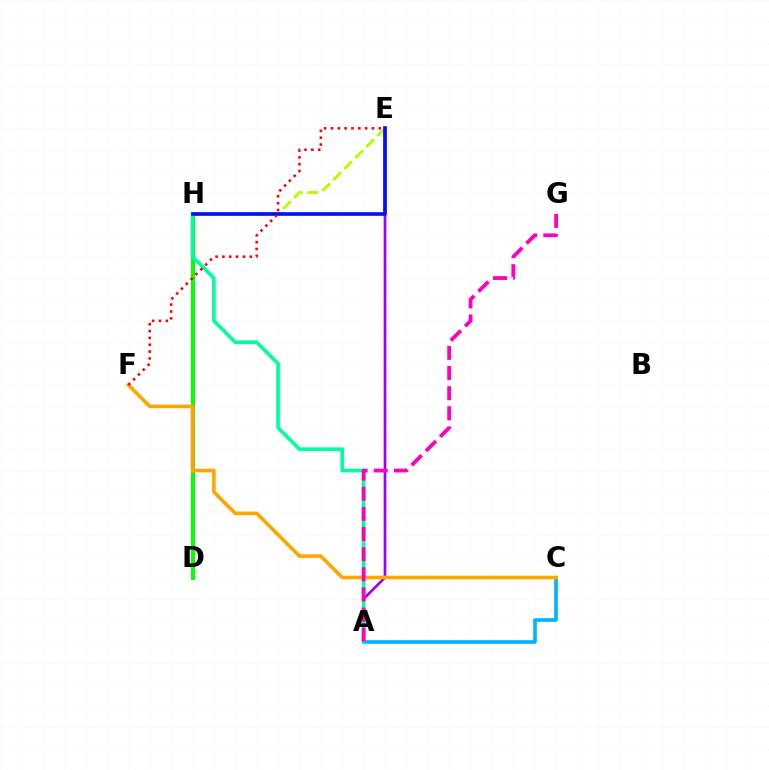{('A', 'E'): [{'color': '#9b00ff', 'line_style': 'solid', 'thickness': 1.93}], ('D', 'H'): [{'color': '#08ff00', 'line_style': 'solid', 'thickness': 2.88}], ('A', 'C'): [{'color': '#00b5ff', 'line_style': 'solid', 'thickness': 2.63}], ('E', 'H'): [{'color': '#b3ff00', 'line_style': 'dashed', 'thickness': 2.11}, {'color': '#0010ff', 'line_style': 'solid', 'thickness': 2.63}], ('C', 'F'): [{'color': '#ffa500', 'line_style': 'solid', 'thickness': 2.62}], ('A', 'H'): [{'color': '#00ff9d', 'line_style': 'solid', 'thickness': 2.62}], ('A', 'G'): [{'color': '#ff00bd', 'line_style': 'dashed', 'thickness': 2.74}], ('E', 'F'): [{'color': '#ff0000', 'line_style': 'dotted', 'thickness': 1.86}]}